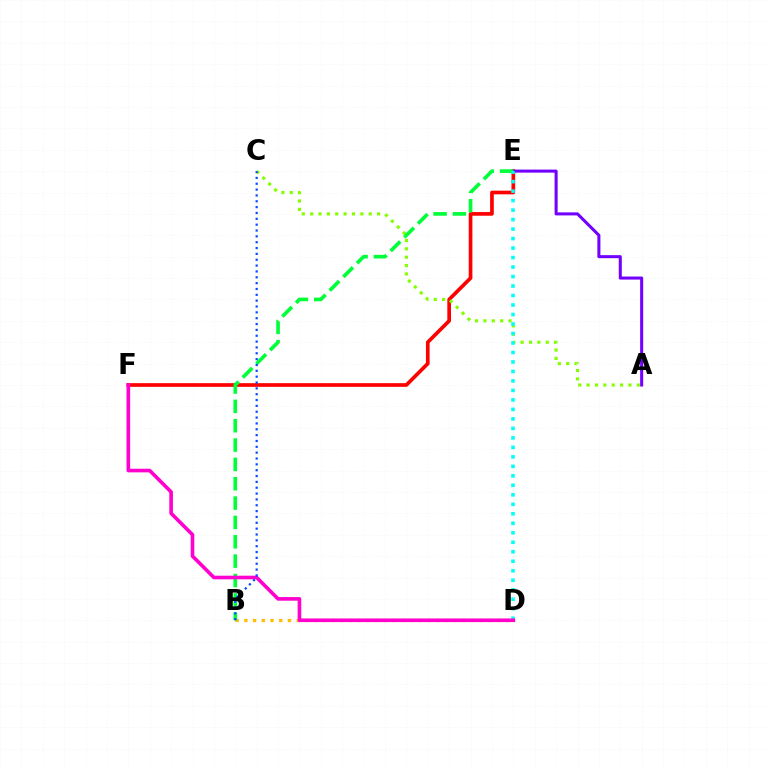{('E', 'F'): [{'color': '#ff0000', 'line_style': 'solid', 'thickness': 2.65}], ('B', 'D'): [{'color': '#ffbd00', 'line_style': 'dotted', 'thickness': 2.37}], ('A', 'C'): [{'color': '#84ff00', 'line_style': 'dotted', 'thickness': 2.27}], ('A', 'E'): [{'color': '#7200ff', 'line_style': 'solid', 'thickness': 2.19}], ('B', 'E'): [{'color': '#00ff39', 'line_style': 'dashed', 'thickness': 2.63}], ('D', 'E'): [{'color': '#00fff6', 'line_style': 'dotted', 'thickness': 2.58}], ('D', 'F'): [{'color': '#ff00cf', 'line_style': 'solid', 'thickness': 2.61}], ('B', 'C'): [{'color': '#004bff', 'line_style': 'dotted', 'thickness': 1.59}]}